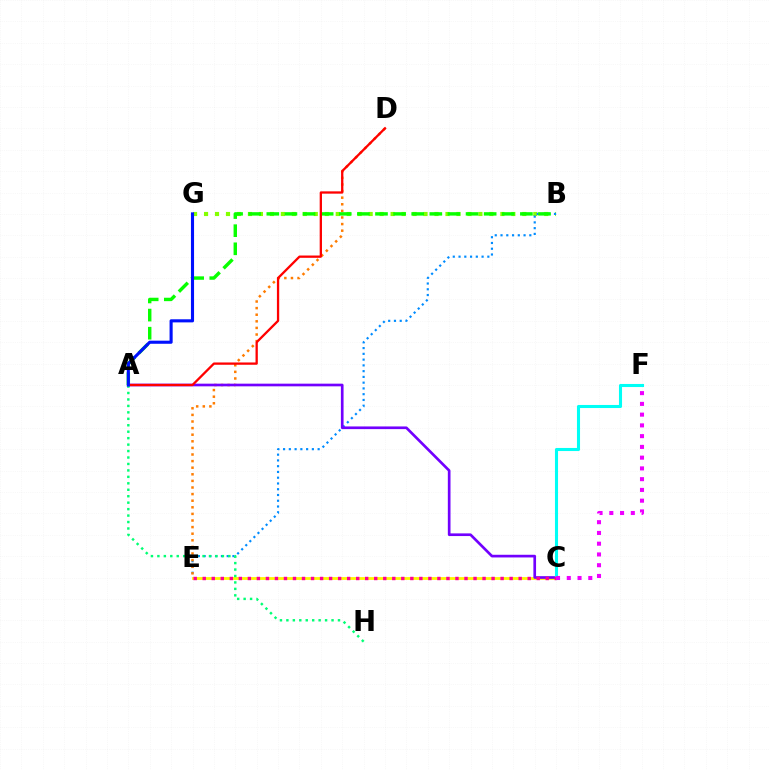{('B', 'G'): [{'color': '#84ff00', 'line_style': 'dotted', 'thickness': 2.98}], ('B', 'E'): [{'color': '#008cff', 'line_style': 'dotted', 'thickness': 1.57}], ('D', 'E'): [{'color': '#ff7c00', 'line_style': 'dotted', 'thickness': 1.79}], ('C', 'E'): [{'color': '#fcf500', 'line_style': 'solid', 'thickness': 2.03}, {'color': '#ff0094', 'line_style': 'dotted', 'thickness': 2.45}], ('A', 'B'): [{'color': '#08ff00', 'line_style': 'dashed', 'thickness': 2.46}], ('A', 'C'): [{'color': '#7200ff', 'line_style': 'solid', 'thickness': 1.93}], ('C', 'F'): [{'color': '#00fff6', 'line_style': 'solid', 'thickness': 2.21}, {'color': '#ee00ff', 'line_style': 'dotted', 'thickness': 2.92}], ('A', 'D'): [{'color': '#ff0000', 'line_style': 'solid', 'thickness': 1.65}], ('A', 'H'): [{'color': '#00ff74', 'line_style': 'dotted', 'thickness': 1.75}], ('A', 'G'): [{'color': '#0010ff', 'line_style': 'solid', 'thickness': 2.23}]}